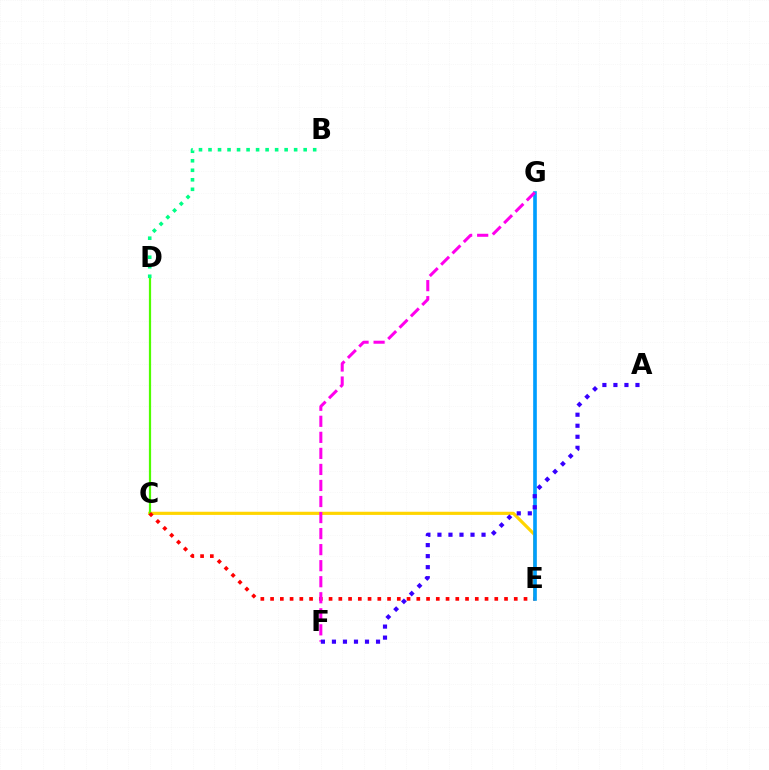{('C', 'E'): [{'color': '#ffd500', 'line_style': 'solid', 'thickness': 2.28}, {'color': '#ff0000', 'line_style': 'dotted', 'thickness': 2.65}], ('C', 'D'): [{'color': '#4fff00', 'line_style': 'solid', 'thickness': 1.6}], ('B', 'D'): [{'color': '#00ff86', 'line_style': 'dotted', 'thickness': 2.59}], ('E', 'G'): [{'color': '#009eff', 'line_style': 'solid', 'thickness': 2.62}], ('F', 'G'): [{'color': '#ff00ed', 'line_style': 'dashed', 'thickness': 2.18}], ('A', 'F'): [{'color': '#3700ff', 'line_style': 'dotted', 'thickness': 2.99}]}